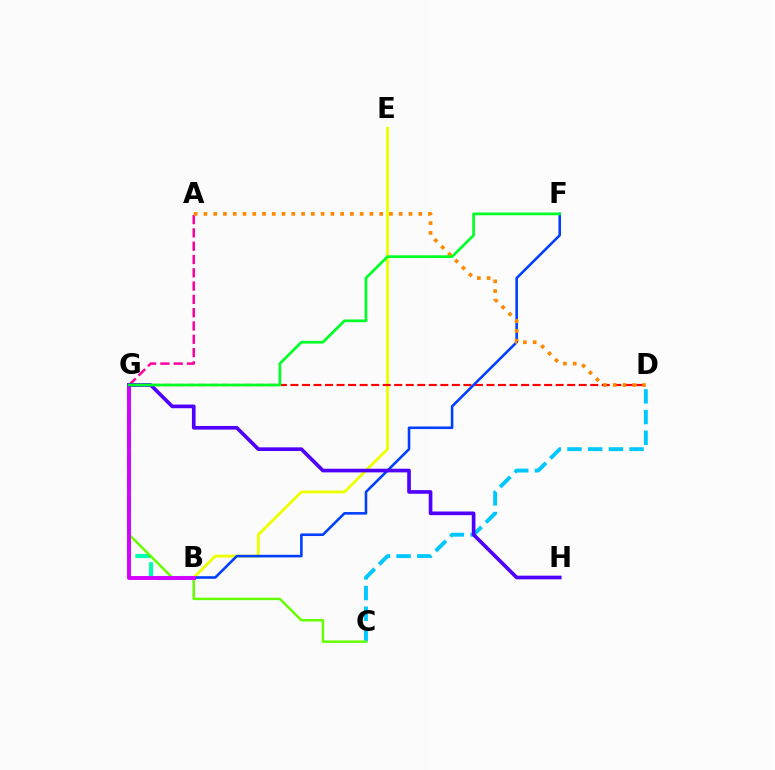{('C', 'D'): [{'color': '#00c7ff', 'line_style': 'dashed', 'thickness': 2.81}], ('A', 'G'): [{'color': '#ff00a0', 'line_style': 'dashed', 'thickness': 1.81}], ('B', 'E'): [{'color': '#eeff00', 'line_style': 'solid', 'thickness': 2.07}], ('B', 'G'): [{'color': '#00ffaf', 'line_style': 'dashed', 'thickness': 2.96}, {'color': '#d600ff', 'line_style': 'solid', 'thickness': 2.82}], ('C', 'G'): [{'color': '#66ff00', 'line_style': 'solid', 'thickness': 1.79}], ('D', 'G'): [{'color': '#ff0000', 'line_style': 'dashed', 'thickness': 1.57}], ('B', 'F'): [{'color': '#003fff', 'line_style': 'solid', 'thickness': 1.86}], ('A', 'D'): [{'color': '#ff8800', 'line_style': 'dotted', 'thickness': 2.65}], ('G', 'H'): [{'color': '#4f00ff', 'line_style': 'solid', 'thickness': 2.64}], ('F', 'G'): [{'color': '#00ff27', 'line_style': 'solid', 'thickness': 1.97}]}